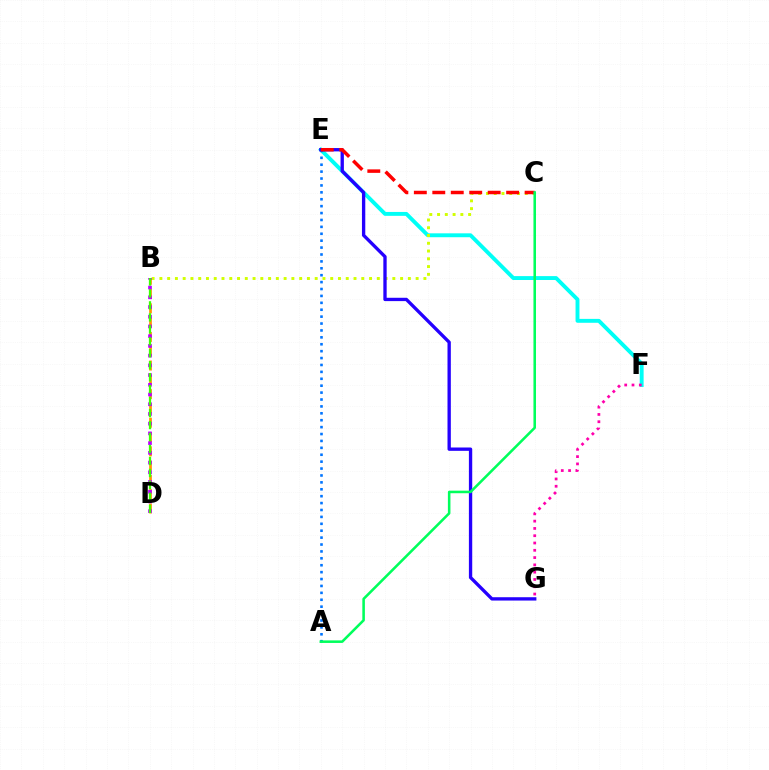{('E', 'F'): [{'color': '#00fff6', 'line_style': 'solid', 'thickness': 2.8}], ('B', 'D'): [{'color': '#ff9400', 'line_style': 'dashed', 'thickness': 1.94}, {'color': '#b900ff', 'line_style': 'dotted', 'thickness': 2.64}, {'color': '#3dff00', 'line_style': 'dashed', 'thickness': 1.63}], ('B', 'C'): [{'color': '#d1ff00', 'line_style': 'dotted', 'thickness': 2.11}], ('A', 'E'): [{'color': '#0074ff', 'line_style': 'dotted', 'thickness': 1.88}], ('F', 'G'): [{'color': '#ff00ac', 'line_style': 'dotted', 'thickness': 1.98}], ('E', 'G'): [{'color': '#2500ff', 'line_style': 'solid', 'thickness': 2.4}], ('C', 'E'): [{'color': '#ff0000', 'line_style': 'dashed', 'thickness': 2.51}], ('A', 'C'): [{'color': '#00ff5c', 'line_style': 'solid', 'thickness': 1.84}]}